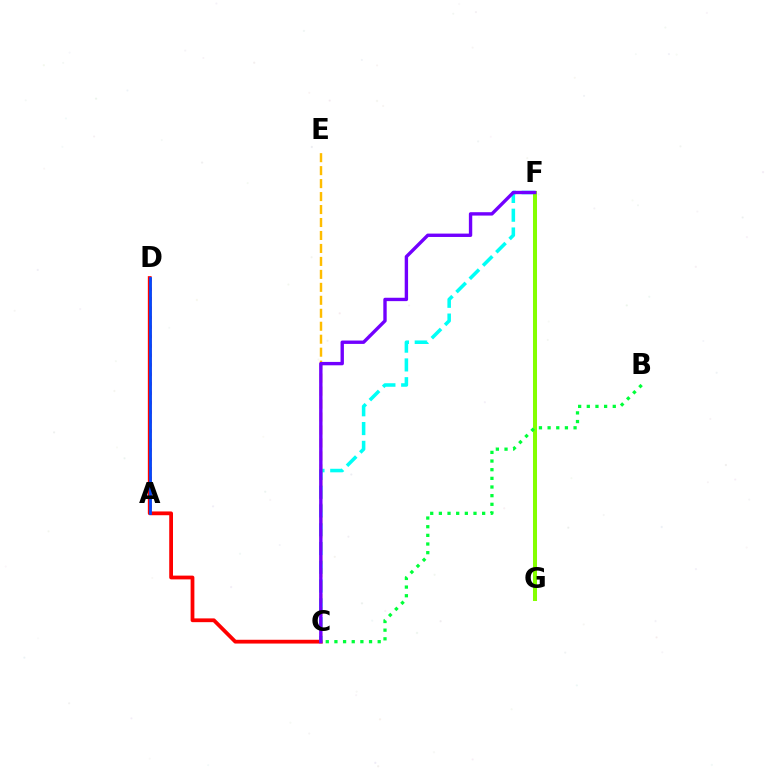{('A', 'D'): [{'color': '#ff00cf', 'line_style': 'dotted', 'thickness': 2.57}, {'color': '#004bff', 'line_style': 'solid', 'thickness': 1.97}], ('C', 'D'): [{'color': '#ff0000', 'line_style': 'solid', 'thickness': 2.72}], ('C', 'F'): [{'color': '#00fff6', 'line_style': 'dashed', 'thickness': 2.55}, {'color': '#7200ff', 'line_style': 'solid', 'thickness': 2.43}], ('F', 'G'): [{'color': '#84ff00', 'line_style': 'solid', 'thickness': 2.89}], ('B', 'C'): [{'color': '#00ff39', 'line_style': 'dotted', 'thickness': 2.35}], ('C', 'E'): [{'color': '#ffbd00', 'line_style': 'dashed', 'thickness': 1.76}]}